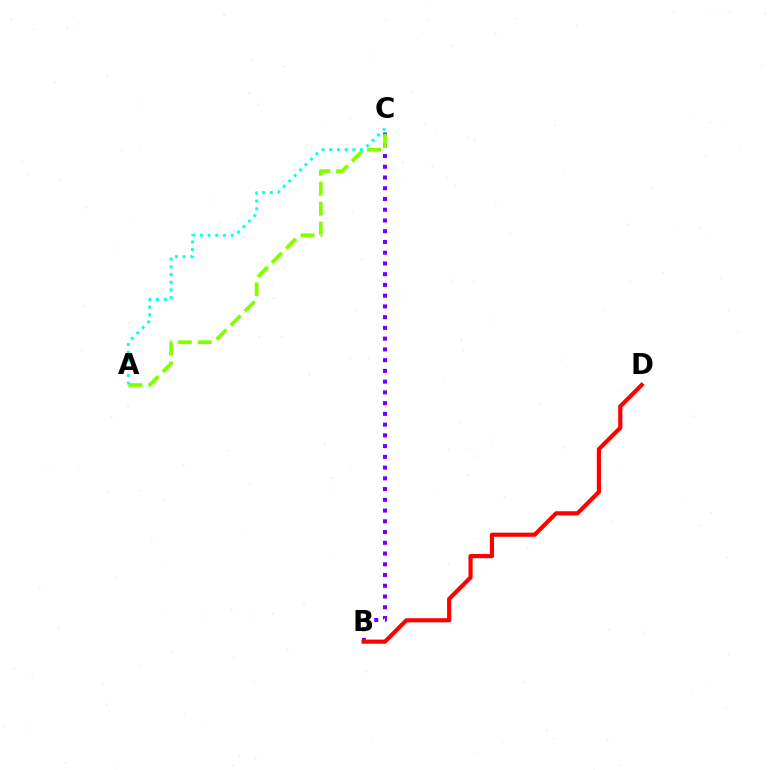{('B', 'C'): [{'color': '#7200ff', 'line_style': 'dotted', 'thickness': 2.92}], ('A', 'C'): [{'color': '#84ff00', 'line_style': 'dashed', 'thickness': 2.71}, {'color': '#00fff6', 'line_style': 'dotted', 'thickness': 2.1}], ('B', 'D'): [{'color': '#ff0000', 'line_style': 'solid', 'thickness': 3.0}]}